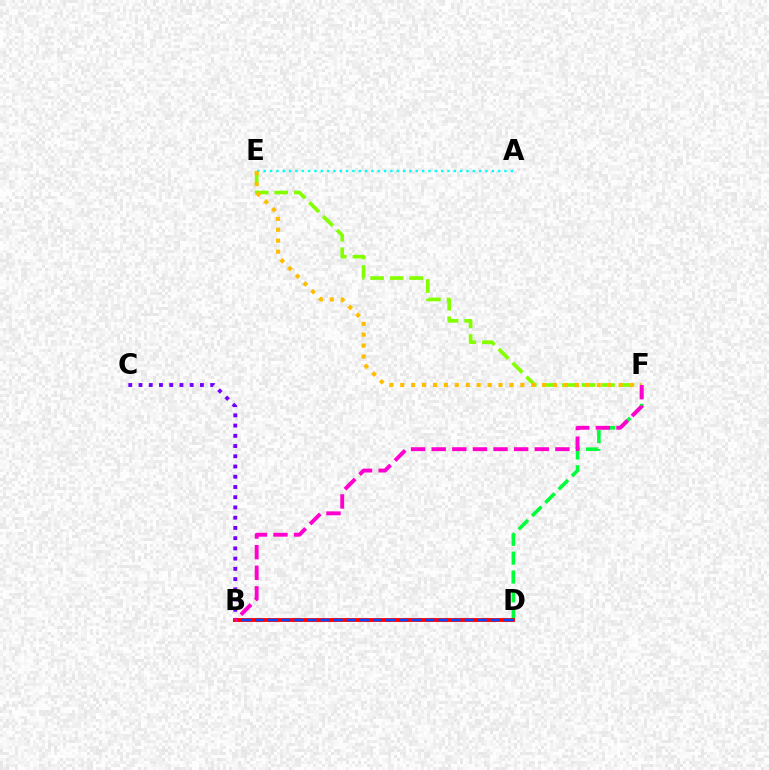{('E', 'F'): [{'color': '#84ff00', 'line_style': 'dashed', 'thickness': 2.66}, {'color': '#ffbd00', 'line_style': 'dotted', 'thickness': 2.97}], ('B', 'C'): [{'color': '#7200ff', 'line_style': 'dotted', 'thickness': 2.78}], ('A', 'E'): [{'color': '#00fff6', 'line_style': 'dotted', 'thickness': 1.72}], ('D', 'F'): [{'color': '#00ff39', 'line_style': 'dashed', 'thickness': 2.56}], ('B', 'D'): [{'color': '#ff0000', 'line_style': 'solid', 'thickness': 2.77}, {'color': '#004bff', 'line_style': 'dashed', 'thickness': 1.78}], ('B', 'F'): [{'color': '#ff00cf', 'line_style': 'dashed', 'thickness': 2.8}]}